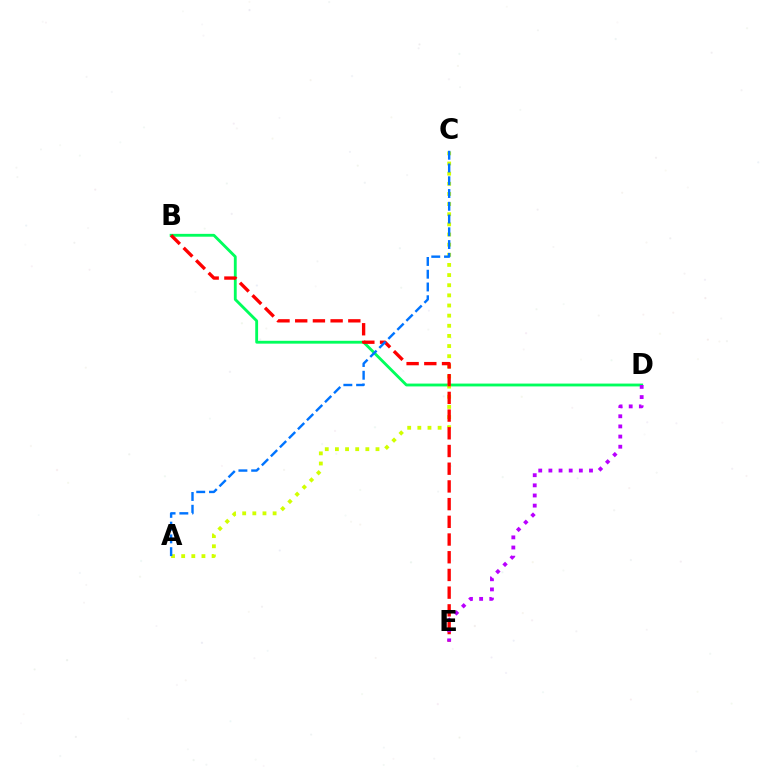{('B', 'D'): [{'color': '#00ff5c', 'line_style': 'solid', 'thickness': 2.05}], ('A', 'C'): [{'color': '#d1ff00', 'line_style': 'dotted', 'thickness': 2.76}, {'color': '#0074ff', 'line_style': 'dashed', 'thickness': 1.73}], ('B', 'E'): [{'color': '#ff0000', 'line_style': 'dashed', 'thickness': 2.41}], ('D', 'E'): [{'color': '#b900ff', 'line_style': 'dotted', 'thickness': 2.76}]}